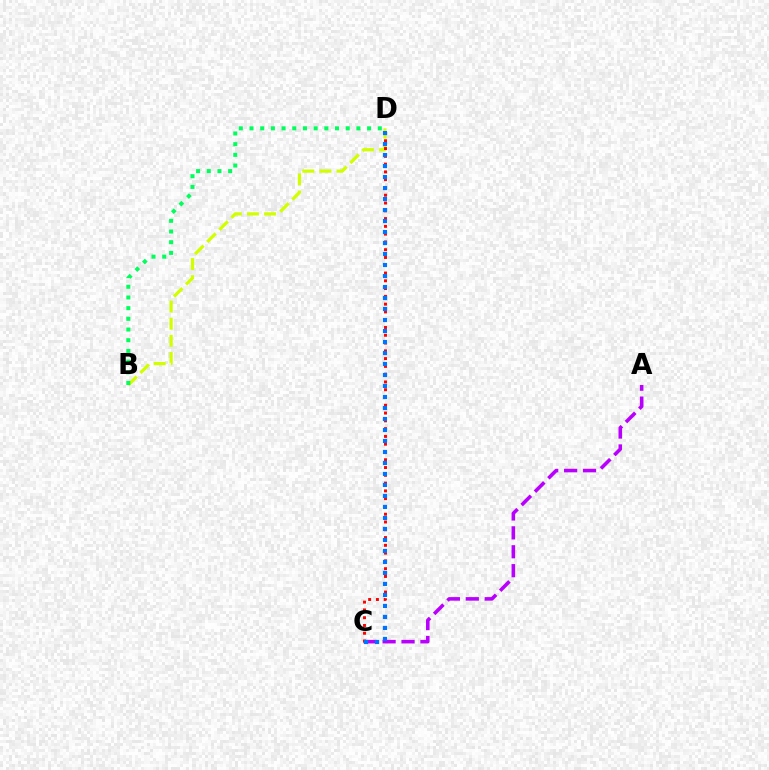{('B', 'D'): [{'color': '#d1ff00', 'line_style': 'dashed', 'thickness': 2.33}, {'color': '#00ff5c', 'line_style': 'dotted', 'thickness': 2.9}], ('A', 'C'): [{'color': '#b900ff', 'line_style': 'dashed', 'thickness': 2.57}], ('C', 'D'): [{'color': '#ff0000', 'line_style': 'dotted', 'thickness': 2.11}, {'color': '#0074ff', 'line_style': 'dotted', 'thickness': 2.99}]}